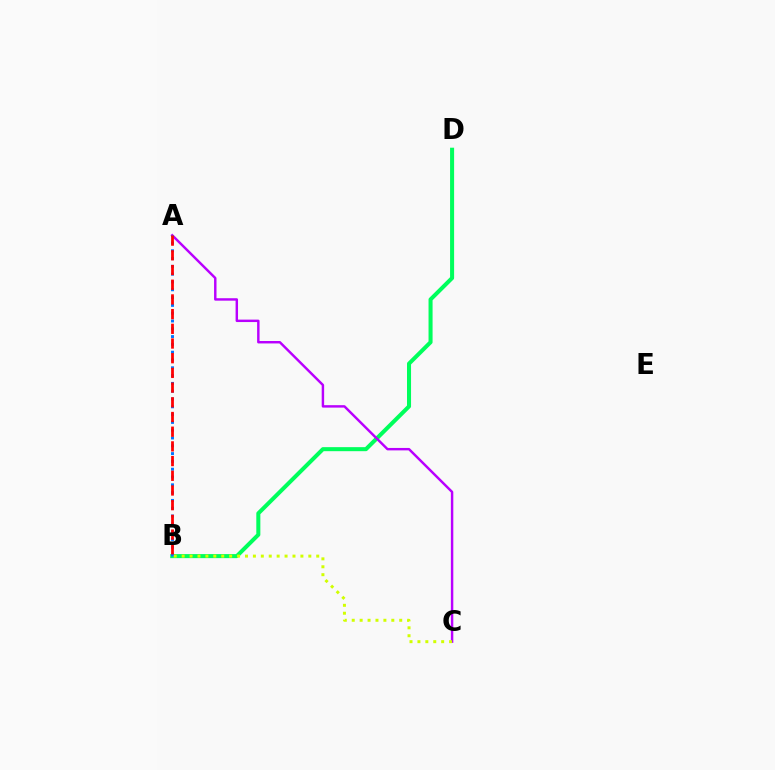{('B', 'D'): [{'color': '#00ff5c', 'line_style': 'solid', 'thickness': 2.91}], ('A', 'C'): [{'color': '#b900ff', 'line_style': 'solid', 'thickness': 1.76}], ('A', 'B'): [{'color': '#0074ff', 'line_style': 'dotted', 'thickness': 2.12}, {'color': '#ff0000', 'line_style': 'dashed', 'thickness': 2.0}], ('B', 'C'): [{'color': '#d1ff00', 'line_style': 'dotted', 'thickness': 2.15}]}